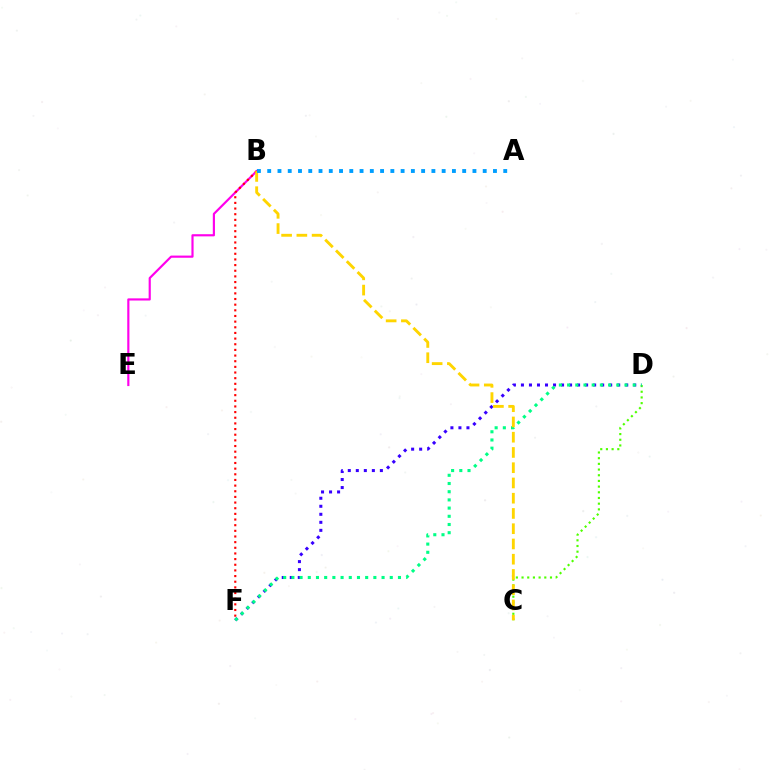{('B', 'E'): [{'color': '#ff00ed', 'line_style': 'solid', 'thickness': 1.56}], ('B', 'F'): [{'color': '#ff0000', 'line_style': 'dotted', 'thickness': 1.54}], ('C', 'D'): [{'color': '#4fff00', 'line_style': 'dotted', 'thickness': 1.55}], ('D', 'F'): [{'color': '#3700ff', 'line_style': 'dotted', 'thickness': 2.18}, {'color': '#00ff86', 'line_style': 'dotted', 'thickness': 2.23}], ('B', 'C'): [{'color': '#ffd500', 'line_style': 'dashed', 'thickness': 2.07}], ('A', 'B'): [{'color': '#009eff', 'line_style': 'dotted', 'thickness': 2.79}]}